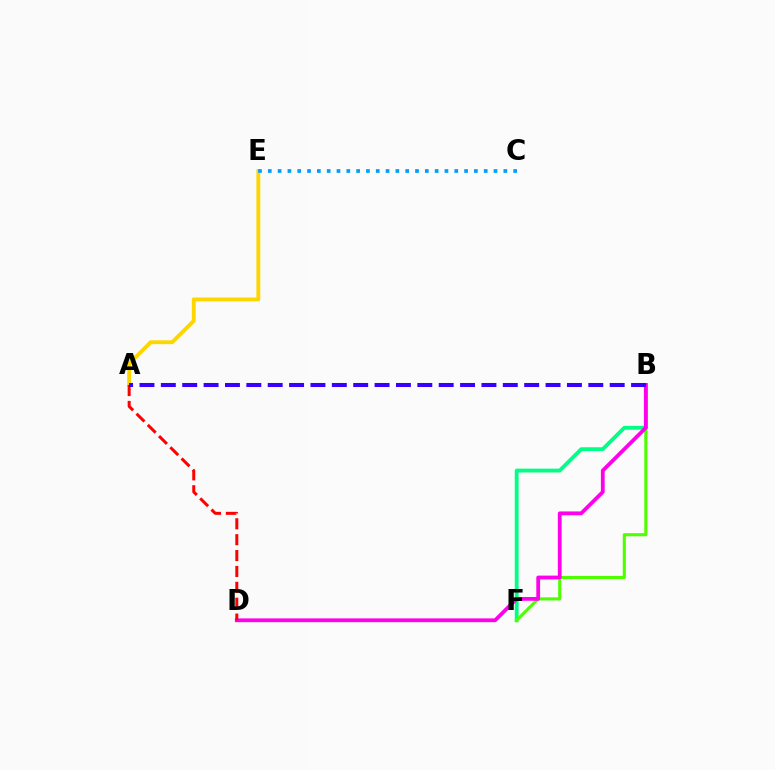{('B', 'F'): [{'color': '#00ff86', 'line_style': 'solid', 'thickness': 2.77}, {'color': '#4fff00', 'line_style': 'solid', 'thickness': 2.23}], ('A', 'E'): [{'color': '#ffd500', 'line_style': 'solid', 'thickness': 2.79}], ('B', 'D'): [{'color': '#ff00ed', 'line_style': 'solid', 'thickness': 2.73}], ('A', 'D'): [{'color': '#ff0000', 'line_style': 'dashed', 'thickness': 2.16}], ('A', 'B'): [{'color': '#3700ff', 'line_style': 'dashed', 'thickness': 2.9}], ('C', 'E'): [{'color': '#009eff', 'line_style': 'dotted', 'thickness': 2.67}]}